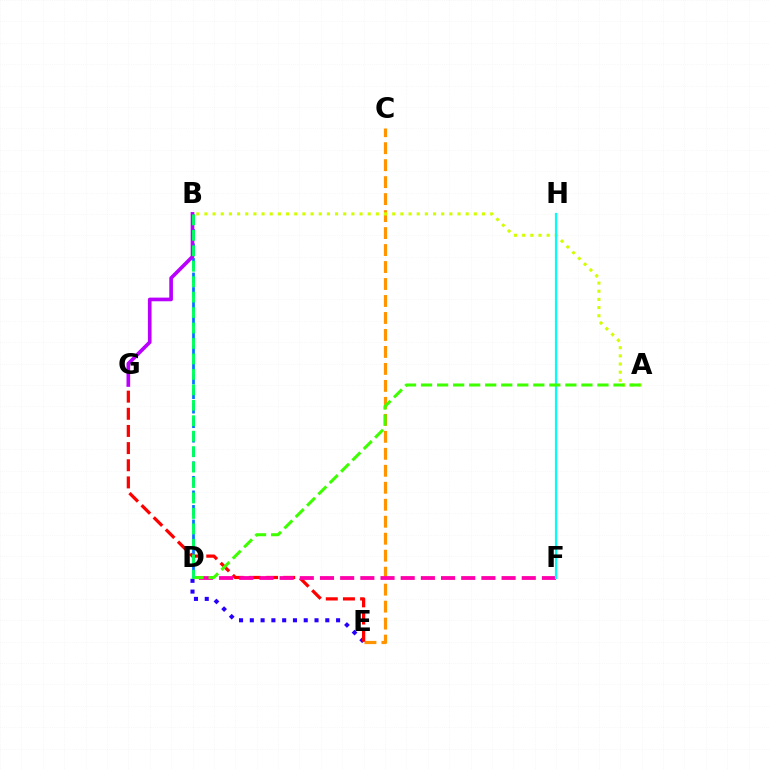{('C', 'E'): [{'color': '#ff9400', 'line_style': 'dashed', 'thickness': 2.31}], ('A', 'B'): [{'color': '#d1ff00', 'line_style': 'dotted', 'thickness': 2.22}], ('B', 'D'): [{'color': '#0074ff', 'line_style': 'dashed', 'thickness': 1.97}, {'color': '#00ff5c', 'line_style': 'dashed', 'thickness': 2.1}], ('D', 'E'): [{'color': '#2500ff', 'line_style': 'dotted', 'thickness': 2.93}], ('E', 'G'): [{'color': '#ff0000', 'line_style': 'dashed', 'thickness': 2.33}], ('D', 'F'): [{'color': '#ff00ac', 'line_style': 'dashed', 'thickness': 2.74}], ('F', 'H'): [{'color': '#00fff6', 'line_style': 'solid', 'thickness': 1.59}], ('B', 'G'): [{'color': '#b900ff', 'line_style': 'solid', 'thickness': 2.63}], ('A', 'D'): [{'color': '#3dff00', 'line_style': 'dashed', 'thickness': 2.18}]}